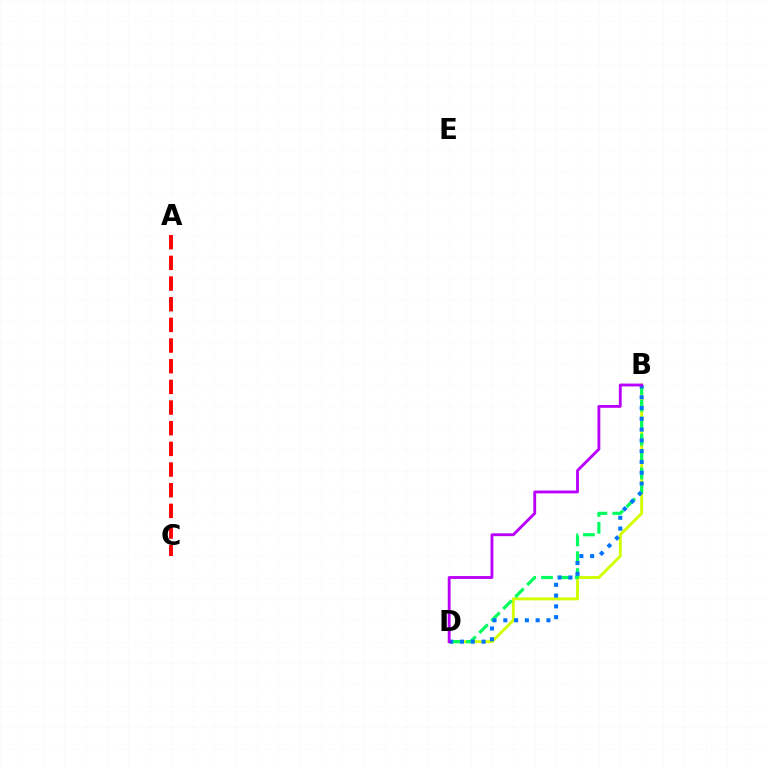{('B', 'D'): [{'color': '#d1ff00', 'line_style': 'solid', 'thickness': 2.1}, {'color': '#00ff5c', 'line_style': 'dashed', 'thickness': 2.3}, {'color': '#0074ff', 'line_style': 'dotted', 'thickness': 2.93}, {'color': '#b900ff', 'line_style': 'solid', 'thickness': 2.05}], ('A', 'C'): [{'color': '#ff0000', 'line_style': 'dashed', 'thickness': 2.81}]}